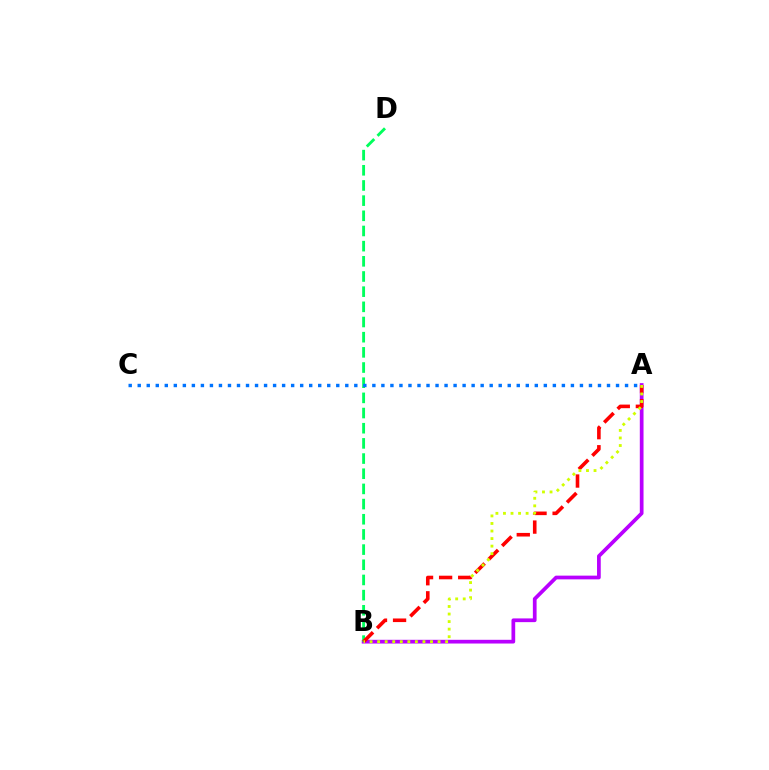{('A', 'B'): [{'color': '#b900ff', 'line_style': 'solid', 'thickness': 2.68}, {'color': '#ff0000', 'line_style': 'dashed', 'thickness': 2.59}, {'color': '#d1ff00', 'line_style': 'dotted', 'thickness': 2.05}], ('B', 'D'): [{'color': '#00ff5c', 'line_style': 'dashed', 'thickness': 2.06}], ('A', 'C'): [{'color': '#0074ff', 'line_style': 'dotted', 'thickness': 2.45}]}